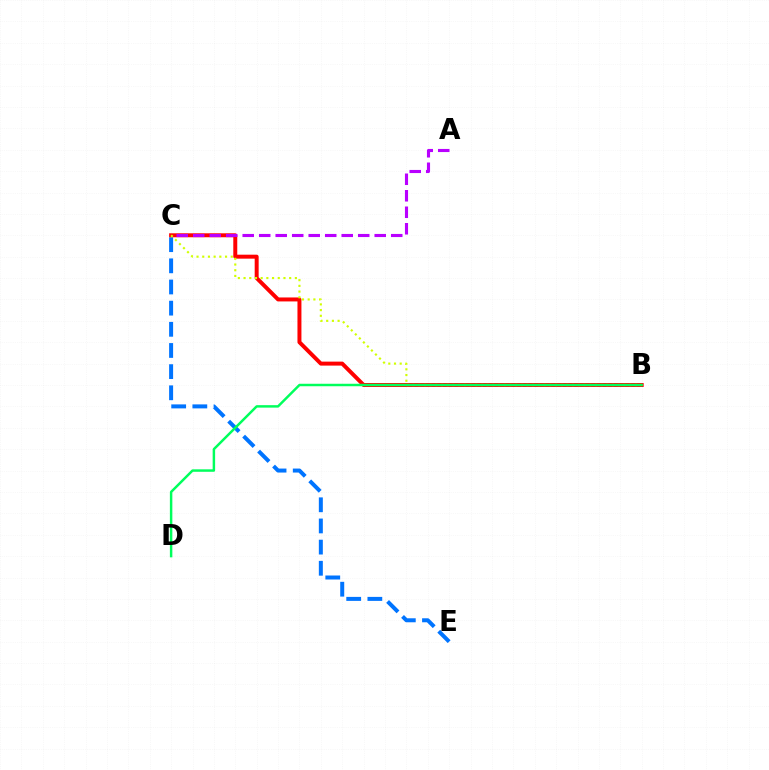{('C', 'E'): [{'color': '#0074ff', 'line_style': 'dashed', 'thickness': 2.87}], ('B', 'C'): [{'color': '#ff0000', 'line_style': 'solid', 'thickness': 2.86}, {'color': '#d1ff00', 'line_style': 'dotted', 'thickness': 1.55}], ('A', 'C'): [{'color': '#b900ff', 'line_style': 'dashed', 'thickness': 2.24}], ('B', 'D'): [{'color': '#00ff5c', 'line_style': 'solid', 'thickness': 1.78}]}